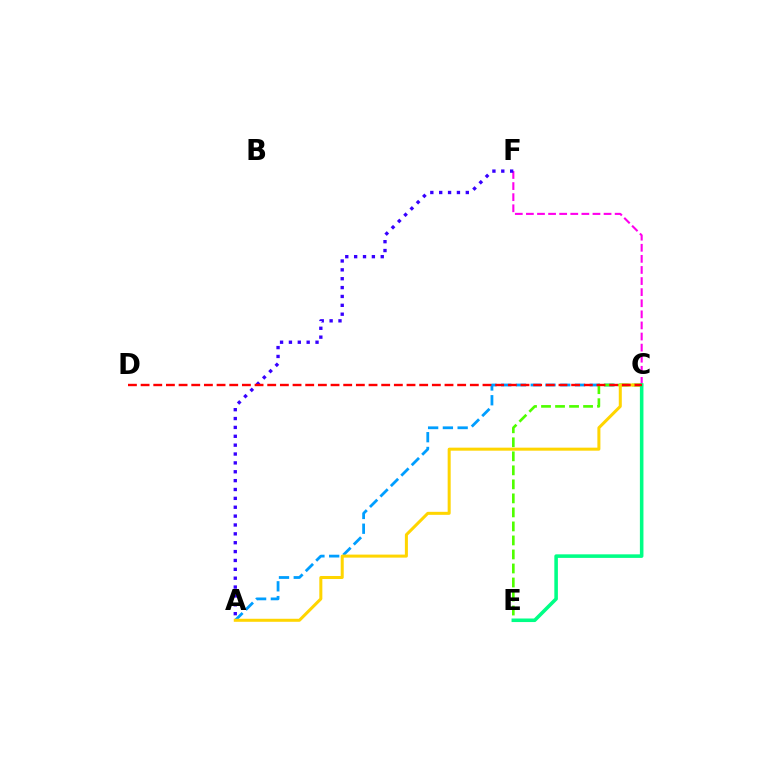{('C', 'F'): [{'color': '#ff00ed', 'line_style': 'dashed', 'thickness': 1.51}], ('A', 'C'): [{'color': '#009eff', 'line_style': 'dashed', 'thickness': 2.01}, {'color': '#ffd500', 'line_style': 'solid', 'thickness': 2.18}], ('C', 'E'): [{'color': '#4fff00', 'line_style': 'dashed', 'thickness': 1.9}, {'color': '#00ff86', 'line_style': 'solid', 'thickness': 2.56}], ('A', 'F'): [{'color': '#3700ff', 'line_style': 'dotted', 'thickness': 2.41}], ('C', 'D'): [{'color': '#ff0000', 'line_style': 'dashed', 'thickness': 1.72}]}